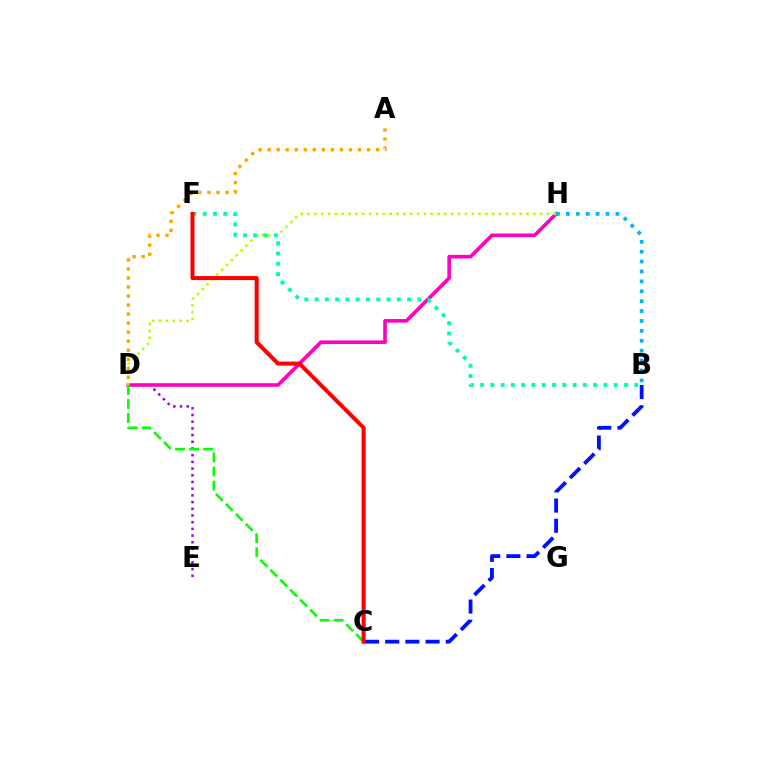{('B', 'C'): [{'color': '#0010ff', 'line_style': 'dashed', 'thickness': 2.74}], ('D', 'E'): [{'color': '#9b00ff', 'line_style': 'dotted', 'thickness': 1.82}], ('D', 'H'): [{'color': '#ff00bd', 'line_style': 'solid', 'thickness': 2.6}, {'color': '#b3ff00', 'line_style': 'dotted', 'thickness': 1.86}], ('B', 'H'): [{'color': '#00b5ff', 'line_style': 'dotted', 'thickness': 2.69}], ('B', 'F'): [{'color': '#00ff9d', 'line_style': 'dotted', 'thickness': 2.79}], ('A', 'D'): [{'color': '#ffa500', 'line_style': 'dotted', 'thickness': 2.46}], ('C', 'D'): [{'color': '#08ff00', 'line_style': 'dashed', 'thickness': 1.91}], ('C', 'F'): [{'color': '#ff0000', 'line_style': 'solid', 'thickness': 2.91}]}